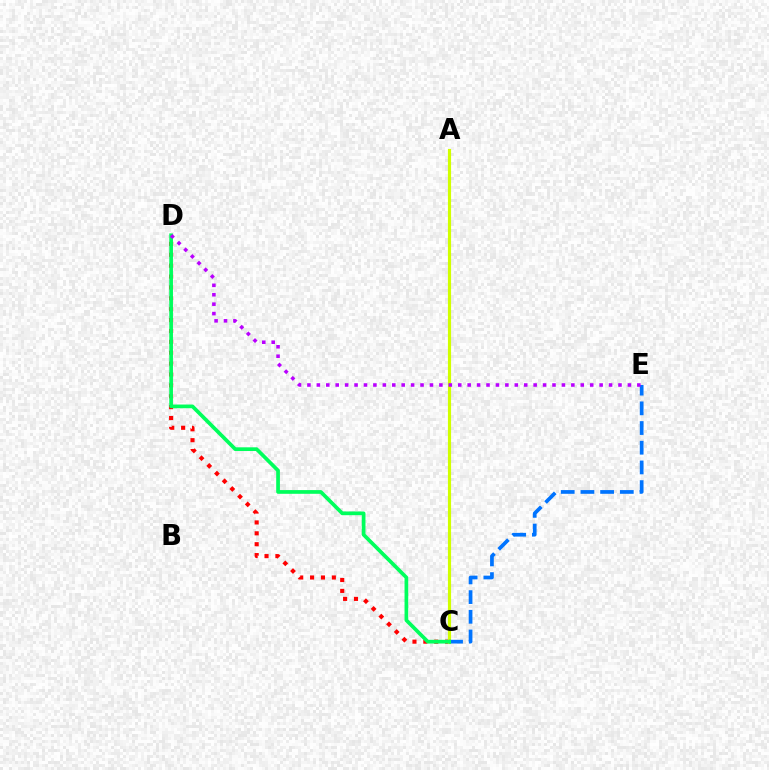{('C', 'D'): [{'color': '#ff0000', 'line_style': 'dotted', 'thickness': 2.96}, {'color': '#00ff5c', 'line_style': 'solid', 'thickness': 2.67}], ('A', 'C'): [{'color': '#d1ff00', 'line_style': 'solid', 'thickness': 2.27}], ('C', 'E'): [{'color': '#0074ff', 'line_style': 'dashed', 'thickness': 2.68}], ('D', 'E'): [{'color': '#b900ff', 'line_style': 'dotted', 'thickness': 2.56}]}